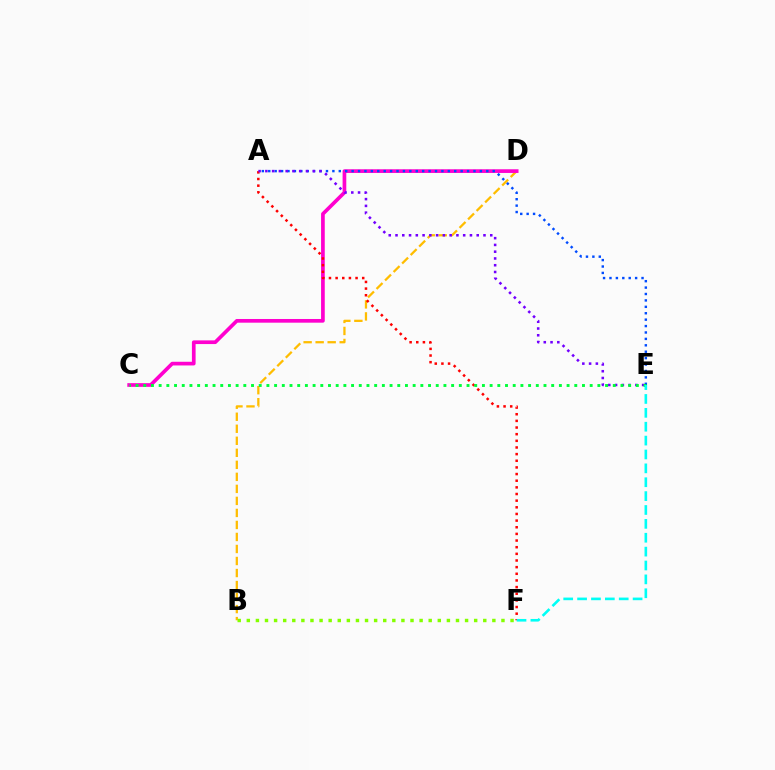{('B', 'D'): [{'color': '#ffbd00', 'line_style': 'dashed', 'thickness': 1.63}], ('C', 'D'): [{'color': '#ff00cf', 'line_style': 'solid', 'thickness': 2.66}], ('B', 'F'): [{'color': '#84ff00', 'line_style': 'dotted', 'thickness': 2.47}], ('A', 'E'): [{'color': '#004bff', 'line_style': 'dotted', 'thickness': 1.74}, {'color': '#7200ff', 'line_style': 'dotted', 'thickness': 1.84}], ('A', 'F'): [{'color': '#ff0000', 'line_style': 'dotted', 'thickness': 1.81}], ('C', 'E'): [{'color': '#00ff39', 'line_style': 'dotted', 'thickness': 2.09}], ('E', 'F'): [{'color': '#00fff6', 'line_style': 'dashed', 'thickness': 1.89}]}